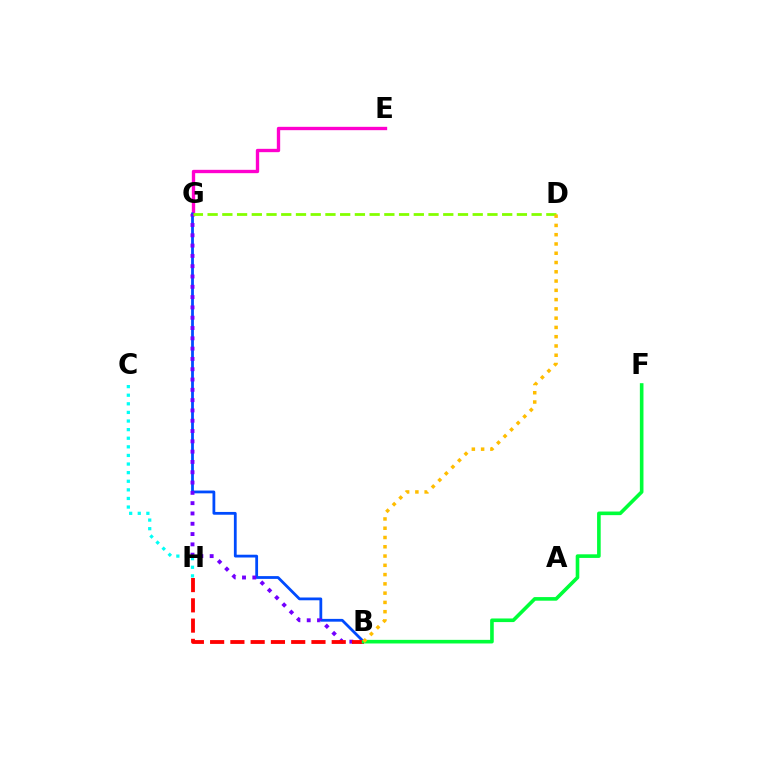{('C', 'H'): [{'color': '#00fff6', 'line_style': 'dotted', 'thickness': 2.34}], ('E', 'G'): [{'color': '#ff00cf', 'line_style': 'solid', 'thickness': 2.41}], ('B', 'G'): [{'color': '#004bff', 'line_style': 'solid', 'thickness': 2.0}, {'color': '#7200ff', 'line_style': 'dotted', 'thickness': 2.8}], ('B', 'H'): [{'color': '#ff0000', 'line_style': 'dashed', 'thickness': 2.75}], ('D', 'G'): [{'color': '#84ff00', 'line_style': 'dashed', 'thickness': 2.0}], ('B', 'F'): [{'color': '#00ff39', 'line_style': 'solid', 'thickness': 2.6}], ('B', 'D'): [{'color': '#ffbd00', 'line_style': 'dotted', 'thickness': 2.52}]}